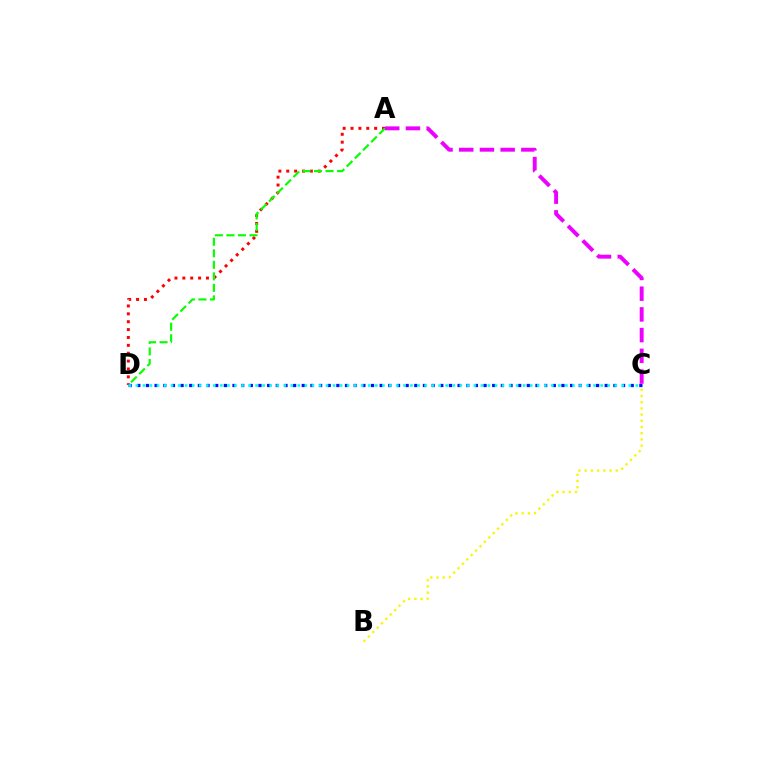{('B', 'C'): [{'color': '#fcf500', 'line_style': 'dotted', 'thickness': 1.69}], ('A', 'D'): [{'color': '#ff0000', 'line_style': 'dotted', 'thickness': 2.14}, {'color': '#08ff00', 'line_style': 'dashed', 'thickness': 1.57}], ('C', 'D'): [{'color': '#0010ff', 'line_style': 'dotted', 'thickness': 2.35}, {'color': '#00fff6', 'line_style': 'dotted', 'thickness': 1.91}], ('A', 'C'): [{'color': '#ee00ff', 'line_style': 'dashed', 'thickness': 2.81}]}